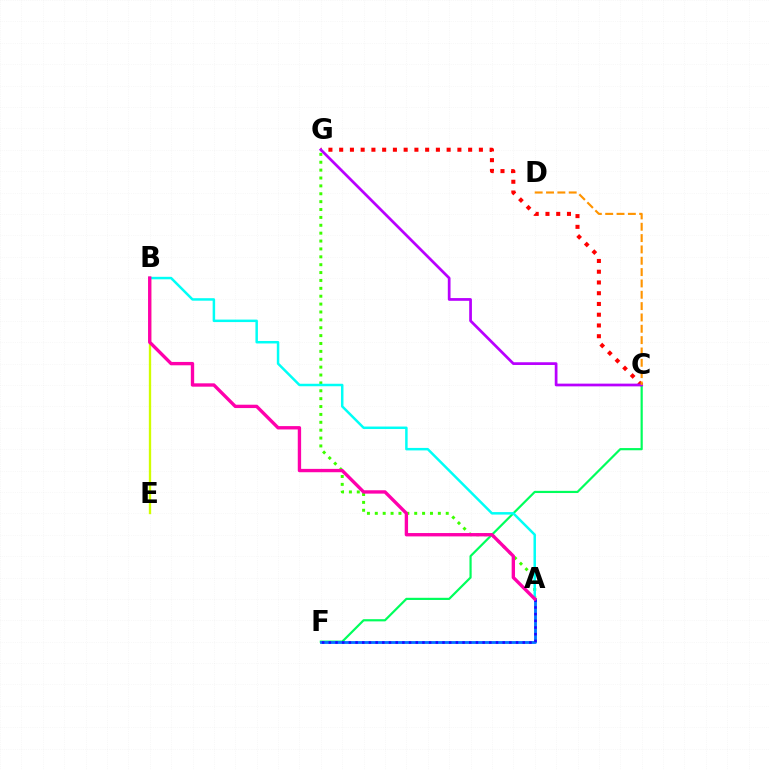{('A', 'G'): [{'color': '#3dff00', 'line_style': 'dotted', 'thickness': 2.14}], ('C', 'F'): [{'color': '#00ff5c', 'line_style': 'solid', 'thickness': 1.58}], ('B', 'E'): [{'color': '#d1ff00', 'line_style': 'solid', 'thickness': 1.68}], ('C', 'G'): [{'color': '#ff0000', 'line_style': 'dotted', 'thickness': 2.92}, {'color': '#b900ff', 'line_style': 'solid', 'thickness': 1.97}], ('A', 'F'): [{'color': '#0074ff', 'line_style': 'solid', 'thickness': 2.04}, {'color': '#2500ff', 'line_style': 'dotted', 'thickness': 1.82}], ('C', 'D'): [{'color': '#ff9400', 'line_style': 'dashed', 'thickness': 1.54}], ('A', 'B'): [{'color': '#00fff6', 'line_style': 'solid', 'thickness': 1.79}, {'color': '#ff00ac', 'line_style': 'solid', 'thickness': 2.42}]}